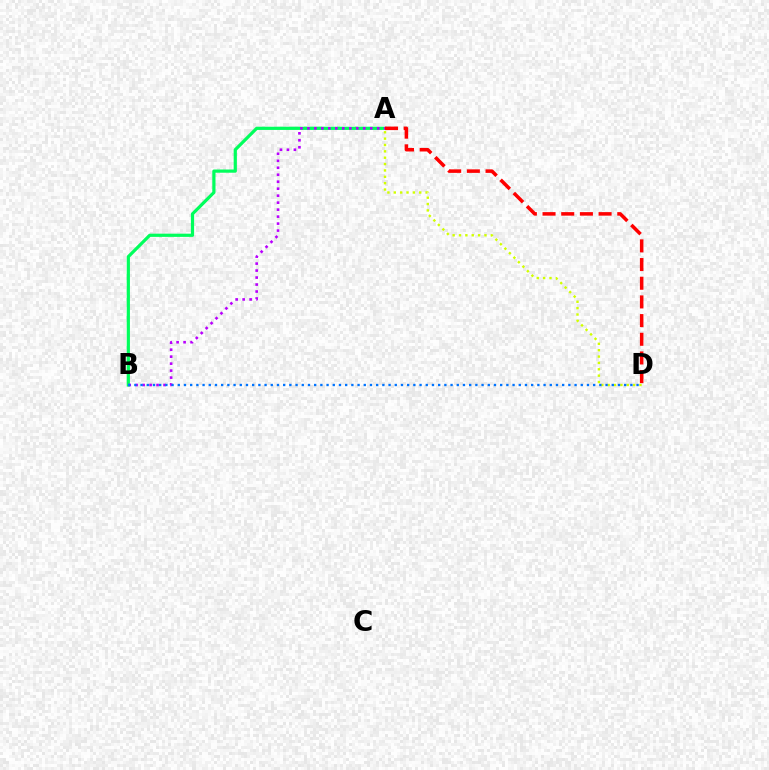{('A', 'B'): [{'color': '#00ff5c', 'line_style': 'solid', 'thickness': 2.31}, {'color': '#b900ff', 'line_style': 'dotted', 'thickness': 1.9}], ('A', 'D'): [{'color': '#ff0000', 'line_style': 'dashed', 'thickness': 2.54}, {'color': '#d1ff00', 'line_style': 'dotted', 'thickness': 1.73}], ('B', 'D'): [{'color': '#0074ff', 'line_style': 'dotted', 'thickness': 1.68}]}